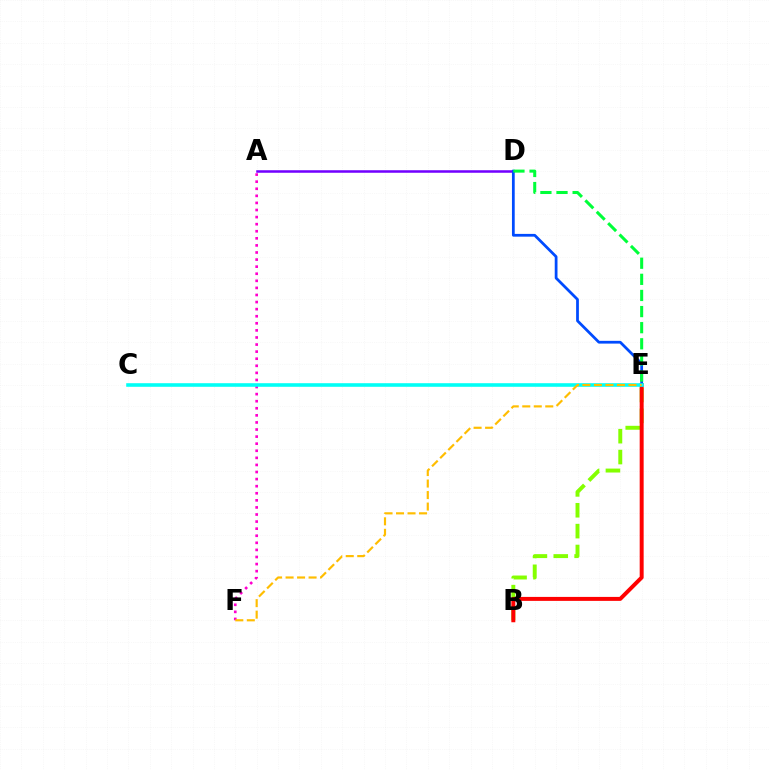{('B', 'E'): [{'color': '#84ff00', 'line_style': 'dashed', 'thickness': 2.83}, {'color': '#ff0000', 'line_style': 'solid', 'thickness': 2.85}], ('A', 'D'): [{'color': '#7200ff', 'line_style': 'solid', 'thickness': 1.82}], ('D', 'E'): [{'color': '#004bff', 'line_style': 'solid', 'thickness': 1.99}, {'color': '#00ff39', 'line_style': 'dashed', 'thickness': 2.19}], ('A', 'F'): [{'color': '#ff00cf', 'line_style': 'dotted', 'thickness': 1.92}], ('C', 'E'): [{'color': '#00fff6', 'line_style': 'solid', 'thickness': 2.58}], ('E', 'F'): [{'color': '#ffbd00', 'line_style': 'dashed', 'thickness': 1.56}]}